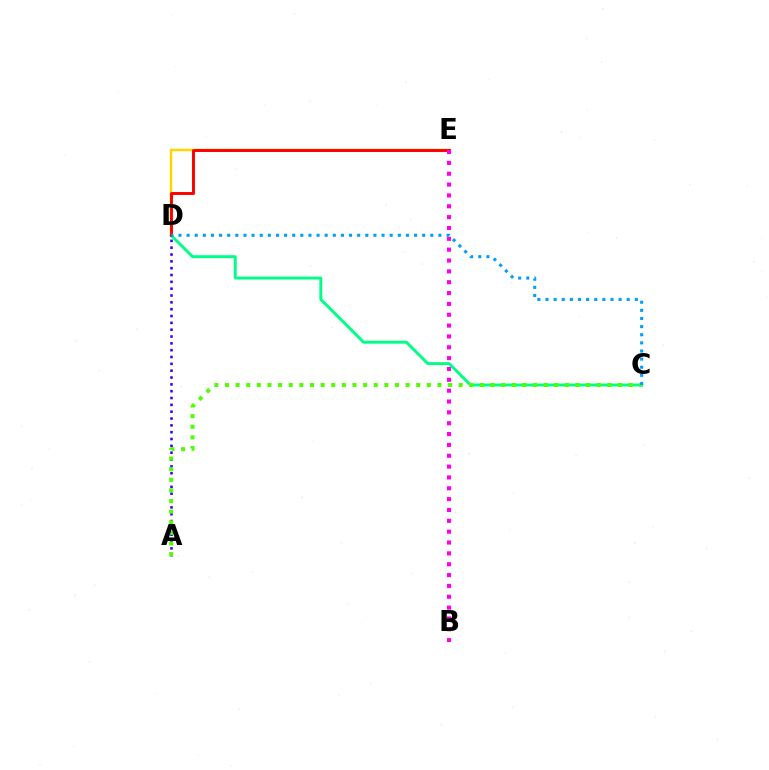{('C', 'D'): [{'color': '#00ff86', 'line_style': 'solid', 'thickness': 2.11}, {'color': '#009eff', 'line_style': 'dotted', 'thickness': 2.21}], ('A', 'D'): [{'color': '#3700ff', 'line_style': 'dotted', 'thickness': 1.86}], ('D', 'E'): [{'color': '#ffd500', 'line_style': 'solid', 'thickness': 1.78}, {'color': '#ff0000', 'line_style': 'solid', 'thickness': 2.12}], ('A', 'C'): [{'color': '#4fff00', 'line_style': 'dotted', 'thickness': 2.89}], ('B', 'E'): [{'color': '#ff00ed', 'line_style': 'dotted', 'thickness': 2.95}]}